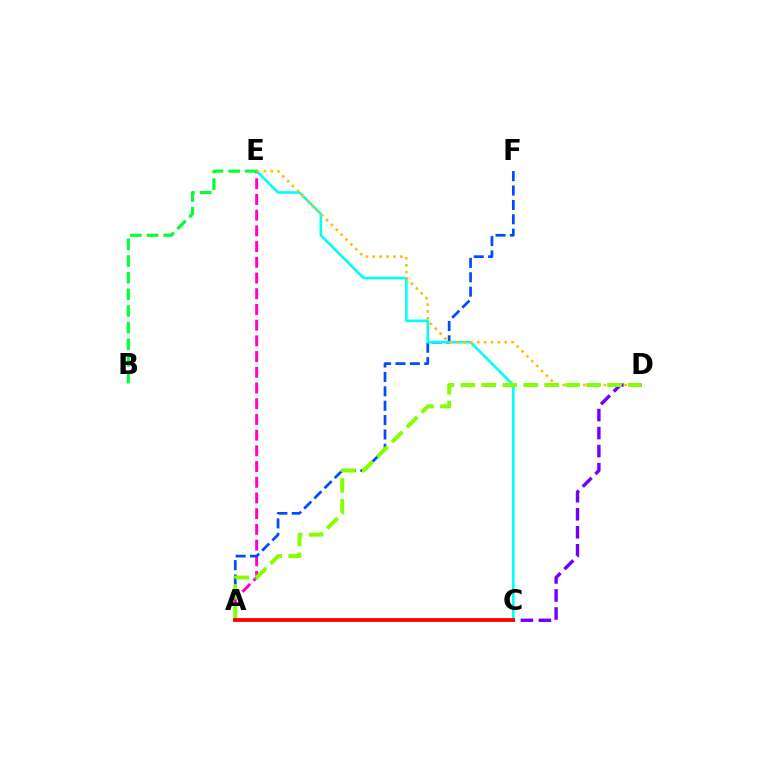{('C', 'D'): [{'color': '#7200ff', 'line_style': 'dashed', 'thickness': 2.45}], ('A', 'E'): [{'color': '#ff00cf', 'line_style': 'dashed', 'thickness': 2.13}], ('A', 'F'): [{'color': '#004bff', 'line_style': 'dashed', 'thickness': 1.95}], ('C', 'E'): [{'color': '#00fff6', 'line_style': 'solid', 'thickness': 1.88}], ('D', 'E'): [{'color': '#ffbd00', 'line_style': 'dotted', 'thickness': 1.87}], ('A', 'D'): [{'color': '#84ff00', 'line_style': 'dashed', 'thickness': 2.85}], ('B', 'E'): [{'color': '#00ff39', 'line_style': 'dashed', 'thickness': 2.26}], ('A', 'C'): [{'color': '#ff0000', 'line_style': 'solid', 'thickness': 2.74}]}